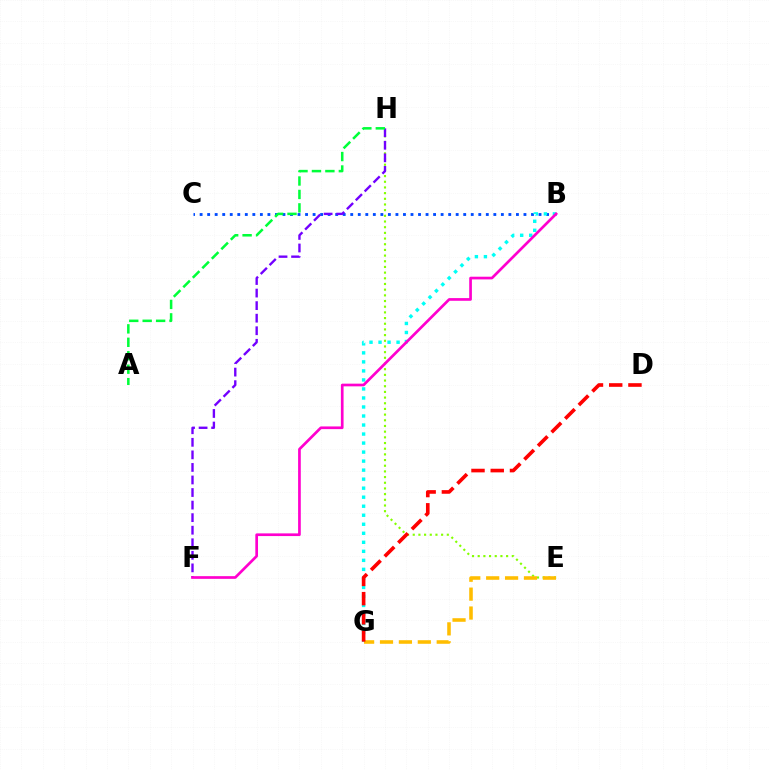{('B', 'C'): [{'color': '#004bff', 'line_style': 'dotted', 'thickness': 2.05}], ('E', 'H'): [{'color': '#84ff00', 'line_style': 'dotted', 'thickness': 1.54}], ('B', 'G'): [{'color': '#00fff6', 'line_style': 'dotted', 'thickness': 2.45}], ('F', 'H'): [{'color': '#7200ff', 'line_style': 'dashed', 'thickness': 1.71}], ('B', 'F'): [{'color': '#ff00cf', 'line_style': 'solid', 'thickness': 1.94}], ('A', 'H'): [{'color': '#00ff39', 'line_style': 'dashed', 'thickness': 1.83}], ('E', 'G'): [{'color': '#ffbd00', 'line_style': 'dashed', 'thickness': 2.57}], ('D', 'G'): [{'color': '#ff0000', 'line_style': 'dashed', 'thickness': 2.61}]}